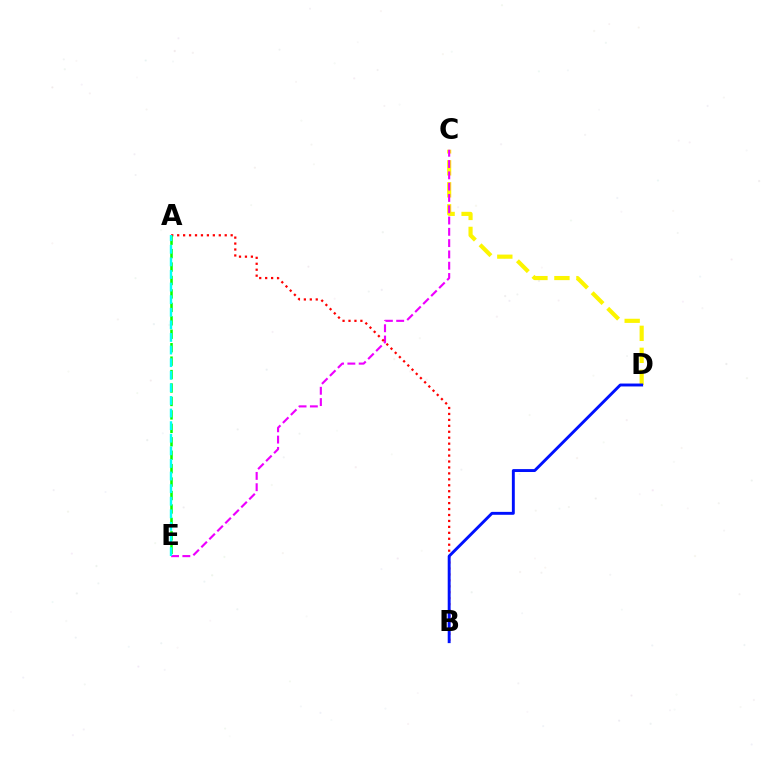{('C', 'D'): [{'color': '#fcf500', 'line_style': 'dashed', 'thickness': 2.99}], ('C', 'E'): [{'color': '#ee00ff', 'line_style': 'dashed', 'thickness': 1.53}], ('A', 'B'): [{'color': '#ff0000', 'line_style': 'dotted', 'thickness': 1.62}], ('B', 'D'): [{'color': '#0010ff', 'line_style': 'solid', 'thickness': 2.1}], ('A', 'E'): [{'color': '#08ff00', 'line_style': 'dashed', 'thickness': 1.83}, {'color': '#00fff6', 'line_style': 'dashed', 'thickness': 1.71}]}